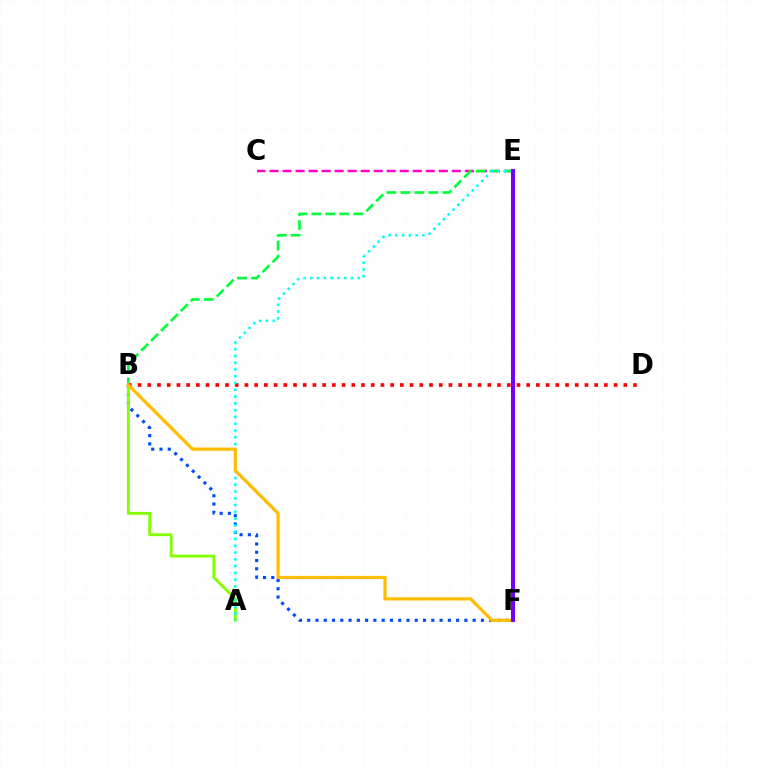{('C', 'E'): [{'color': '#ff00cf', 'line_style': 'dashed', 'thickness': 1.77}], ('B', 'E'): [{'color': '#00ff39', 'line_style': 'dashed', 'thickness': 1.9}], ('B', 'F'): [{'color': '#004bff', 'line_style': 'dotted', 'thickness': 2.25}, {'color': '#ffbd00', 'line_style': 'solid', 'thickness': 2.33}], ('A', 'B'): [{'color': '#84ff00', 'line_style': 'solid', 'thickness': 2.07}], ('B', 'D'): [{'color': '#ff0000', 'line_style': 'dotted', 'thickness': 2.64}], ('A', 'E'): [{'color': '#00fff6', 'line_style': 'dotted', 'thickness': 1.84}], ('E', 'F'): [{'color': '#7200ff', 'line_style': 'solid', 'thickness': 2.91}]}